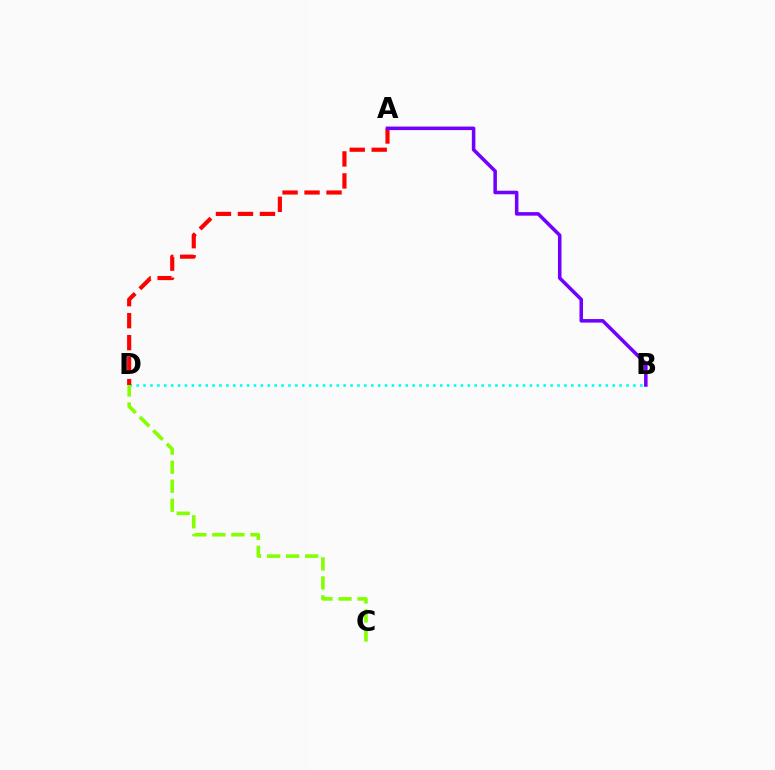{('B', 'D'): [{'color': '#00fff6', 'line_style': 'dotted', 'thickness': 1.87}], ('A', 'D'): [{'color': '#ff0000', 'line_style': 'dashed', 'thickness': 2.99}], ('A', 'B'): [{'color': '#7200ff', 'line_style': 'solid', 'thickness': 2.55}], ('C', 'D'): [{'color': '#84ff00', 'line_style': 'dashed', 'thickness': 2.59}]}